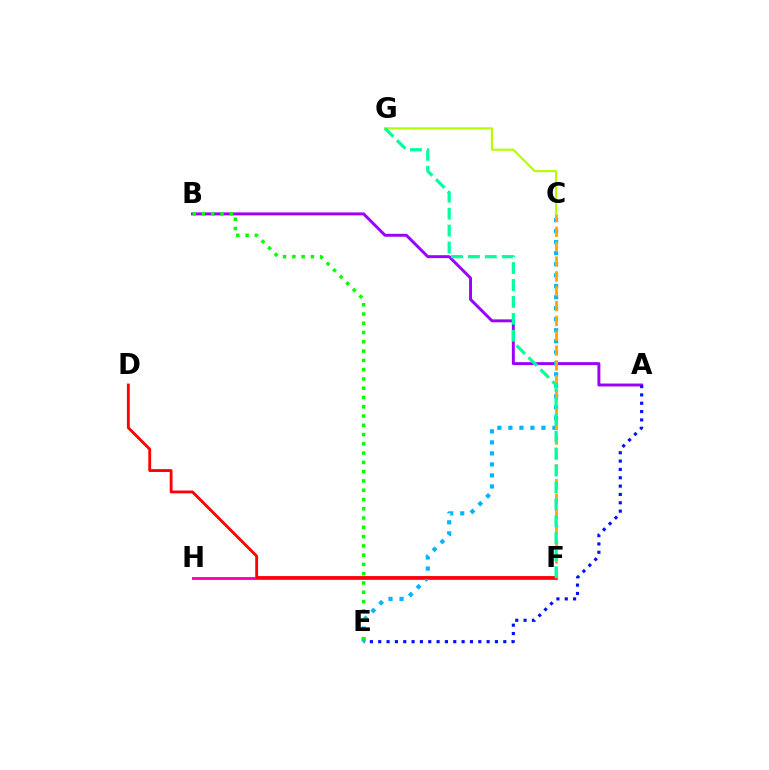{('F', 'H'): [{'color': '#ff00bd', 'line_style': 'solid', 'thickness': 2.08}], ('A', 'B'): [{'color': '#9b00ff', 'line_style': 'solid', 'thickness': 2.12}], ('A', 'E'): [{'color': '#0010ff', 'line_style': 'dotted', 'thickness': 2.27}], ('C', 'E'): [{'color': '#00b5ff', 'line_style': 'dotted', 'thickness': 2.99}], ('D', 'F'): [{'color': '#ff0000', 'line_style': 'solid', 'thickness': 2.04}], ('C', 'F'): [{'color': '#ffa500', 'line_style': 'dashed', 'thickness': 2.02}], ('C', 'G'): [{'color': '#b3ff00', 'line_style': 'solid', 'thickness': 1.55}], ('B', 'E'): [{'color': '#08ff00', 'line_style': 'dotted', 'thickness': 2.52}], ('F', 'G'): [{'color': '#00ff9d', 'line_style': 'dashed', 'thickness': 2.3}]}